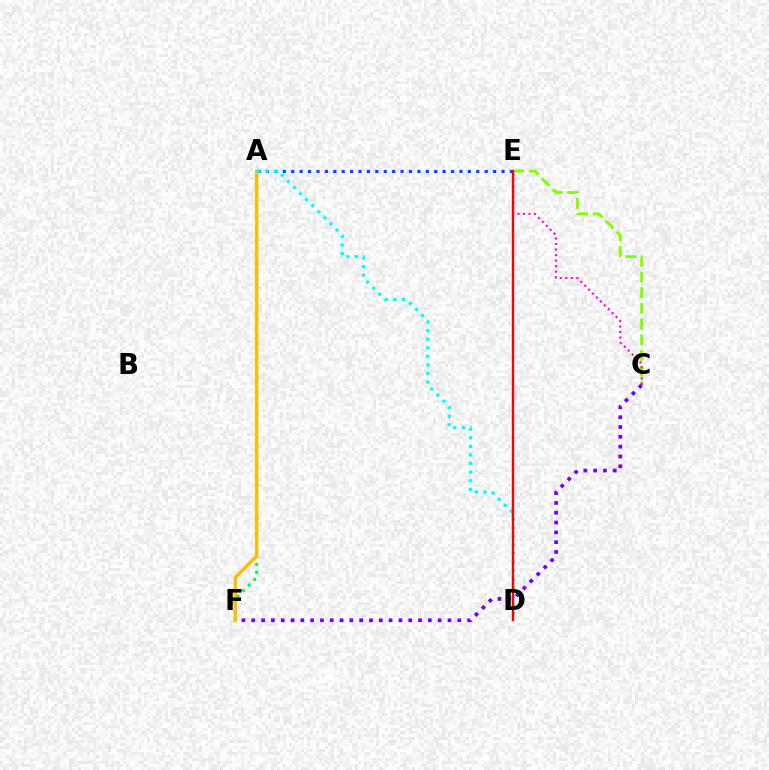{('A', 'F'): [{'color': '#00ff39', 'line_style': 'dotted', 'thickness': 2.15}, {'color': '#ffbd00', 'line_style': 'solid', 'thickness': 2.39}], ('A', 'E'): [{'color': '#004bff', 'line_style': 'dotted', 'thickness': 2.29}], ('C', 'E'): [{'color': '#84ff00', 'line_style': 'dashed', 'thickness': 2.13}, {'color': '#ff00cf', 'line_style': 'dotted', 'thickness': 1.5}], ('C', 'F'): [{'color': '#7200ff', 'line_style': 'dotted', 'thickness': 2.67}], ('A', 'D'): [{'color': '#00fff6', 'line_style': 'dotted', 'thickness': 2.33}], ('D', 'E'): [{'color': '#ff0000', 'line_style': 'solid', 'thickness': 1.69}]}